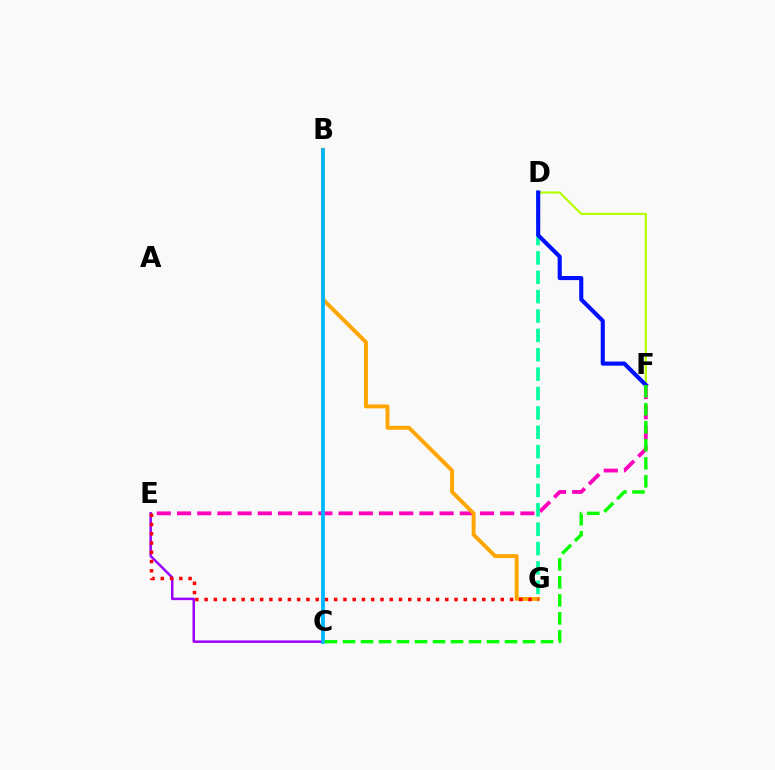{('C', 'E'): [{'color': '#9b00ff', 'line_style': 'solid', 'thickness': 1.8}], ('E', 'F'): [{'color': '#ff00bd', 'line_style': 'dashed', 'thickness': 2.74}], ('D', 'G'): [{'color': '#00ff9d', 'line_style': 'dashed', 'thickness': 2.63}], ('B', 'G'): [{'color': '#ffa500', 'line_style': 'solid', 'thickness': 2.8}], ('D', 'F'): [{'color': '#b3ff00', 'line_style': 'solid', 'thickness': 1.55}, {'color': '#0010ff', 'line_style': 'solid', 'thickness': 2.96}], ('E', 'G'): [{'color': '#ff0000', 'line_style': 'dotted', 'thickness': 2.51}], ('B', 'C'): [{'color': '#00b5ff', 'line_style': 'solid', 'thickness': 2.71}], ('C', 'F'): [{'color': '#08ff00', 'line_style': 'dashed', 'thickness': 2.45}]}